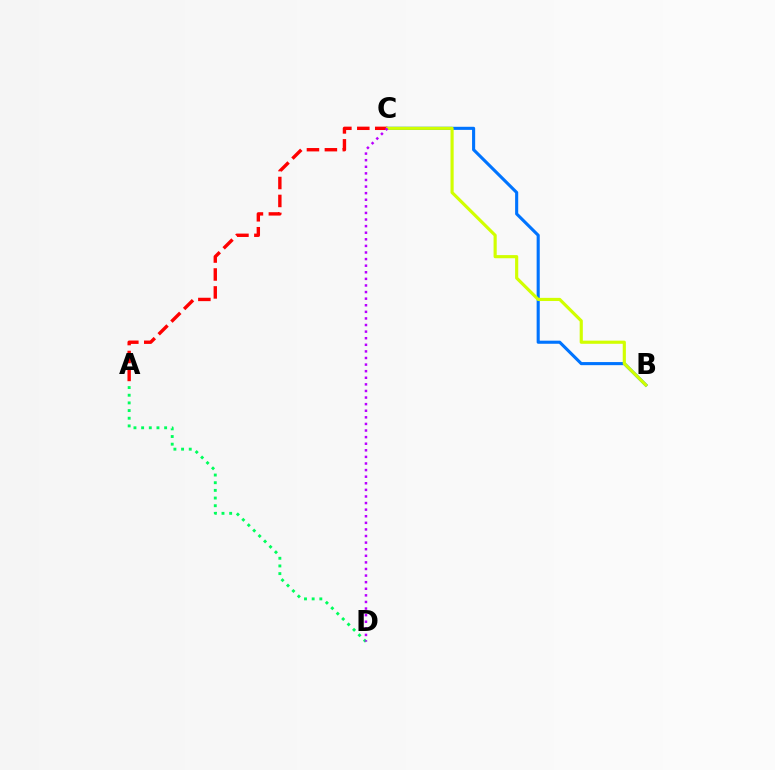{('A', 'D'): [{'color': '#00ff5c', 'line_style': 'dotted', 'thickness': 2.08}], ('B', 'C'): [{'color': '#0074ff', 'line_style': 'solid', 'thickness': 2.23}, {'color': '#d1ff00', 'line_style': 'solid', 'thickness': 2.27}], ('A', 'C'): [{'color': '#ff0000', 'line_style': 'dashed', 'thickness': 2.44}], ('C', 'D'): [{'color': '#b900ff', 'line_style': 'dotted', 'thickness': 1.79}]}